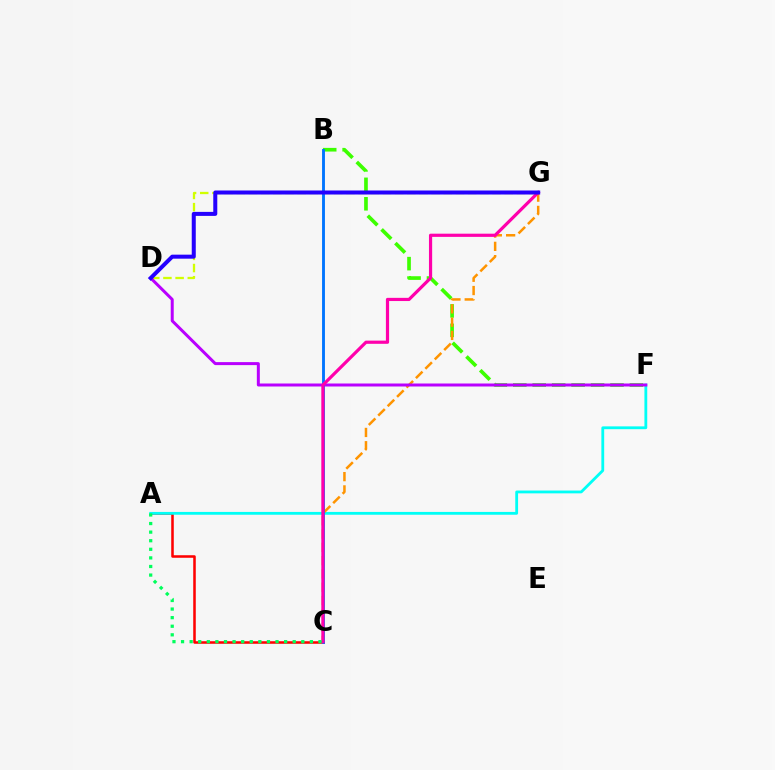{('A', 'C'): [{'color': '#ff0000', 'line_style': 'solid', 'thickness': 1.83}, {'color': '#00ff5c', 'line_style': 'dotted', 'thickness': 2.33}], ('B', 'F'): [{'color': '#3dff00', 'line_style': 'dashed', 'thickness': 2.64}], ('A', 'F'): [{'color': '#00fff6', 'line_style': 'solid', 'thickness': 2.02}], ('D', 'G'): [{'color': '#d1ff00', 'line_style': 'dashed', 'thickness': 1.65}, {'color': '#2500ff', 'line_style': 'solid', 'thickness': 2.89}], ('C', 'G'): [{'color': '#ff9400', 'line_style': 'dashed', 'thickness': 1.8}, {'color': '#ff00ac', 'line_style': 'solid', 'thickness': 2.3}], ('D', 'F'): [{'color': '#b900ff', 'line_style': 'solid', 'thickness': 2.15}], ('B', 'C'): [{'color': '#0074ff', 'line_style': 'solid', 'thickness': 2.07}]}